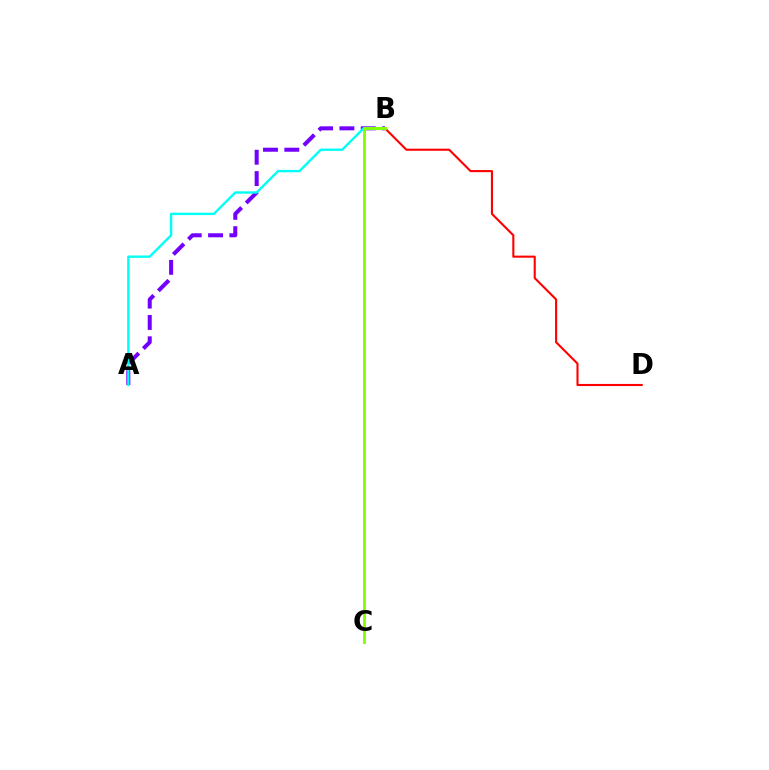{('B', 'D'): [{'color': '#ff0000', 'line_style': 'solid', 'thickness': 1.51}], ('A', 'B'): [{'color': '#7200ff', 'line_style': 'dashed', 'thickness': 2.9}, {'color': '#00fff6', 'line_style': 'solid', 'thickness': 1.71}], ('B', 'C'): [{'color': '#84ff00', 'line_style': 'solid', 'thickness': 2.07}]}